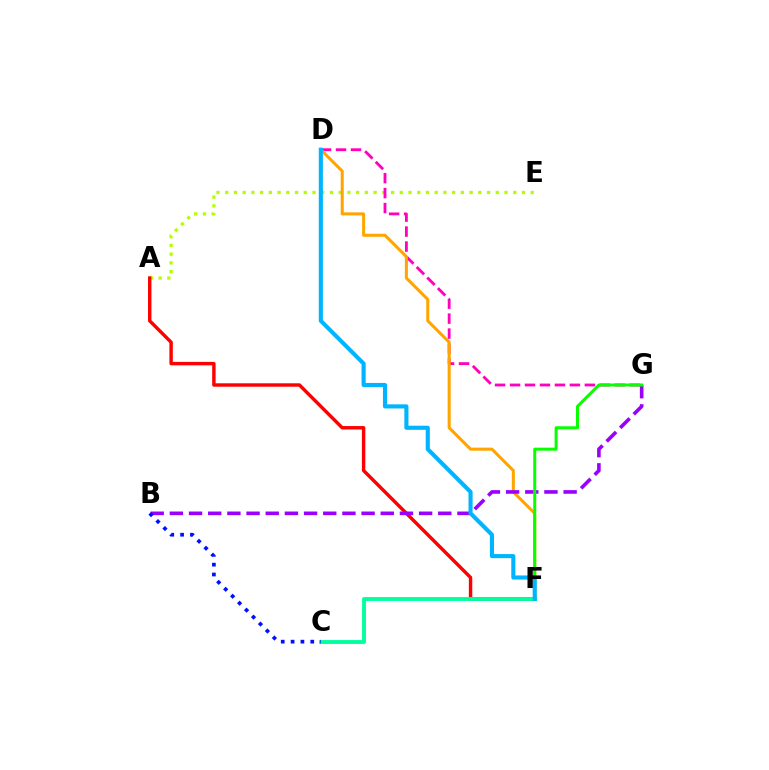{('A', 'E'): [{'color': '#b3ff00', 'line_style': 'dotted', 'thickness': 2.37}], ('D', 'G'): [{'color': '#ff00bd', 'line_style': 'dashed', 'thickness': 2.03}], ('A', 'F'): [{'color': '#ff0000', 'line_style': 'solid', 'thickness': 2.46}], ('D', 'F'): [{'color': '#ffa500', 'line_style': 'solid', 'thickness': 2.19}, {'color': '#00b5ff', 'line_style': 'solid', 'thickness': 2.96}], ('B', 'G'): [{'color': '#9b00ff', 'line_style': 'dashed', 'thickness': 2.6}], ('C', 'F'): [{'color': '#00ff9d', 'line_style': 'solid', 'thickness': 2.78}], ('B', 'C'): [{'color': '#0010ff', 'line_style': 'dotted', 'thickness': 2.67}], ('F', 'G'): [{'color': '#08ff00', 'line_style': 'solid', 'thickness': 2.16}]}